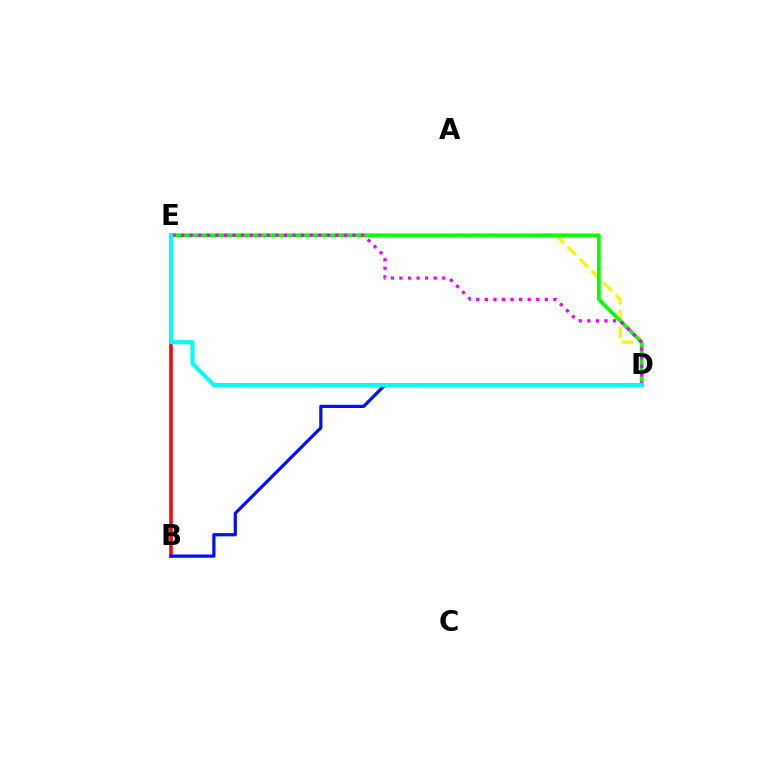{('B', 'E'): [{'color': '#ff0000', 'line_style': 'solid', 'thickness': 2.52}], ('D', 'E'): [{'color': '#fcf500', 'line_style': 'dashed', 'thickness': 2.3}, {'color': '#08ff00', 'line_style': 'solid', 'thickness': 2.69}, {'color': '#ee00ff', 'line_style': 'dotted', 'thickness': 2.33}, {'color': '#00fff6', 'line_style': 'solid', 'thickness': 2.96}], ('B', 'D'): [{'color': '#0010ff', 'line_style': 'solid', 'thickness': 2.32}]}